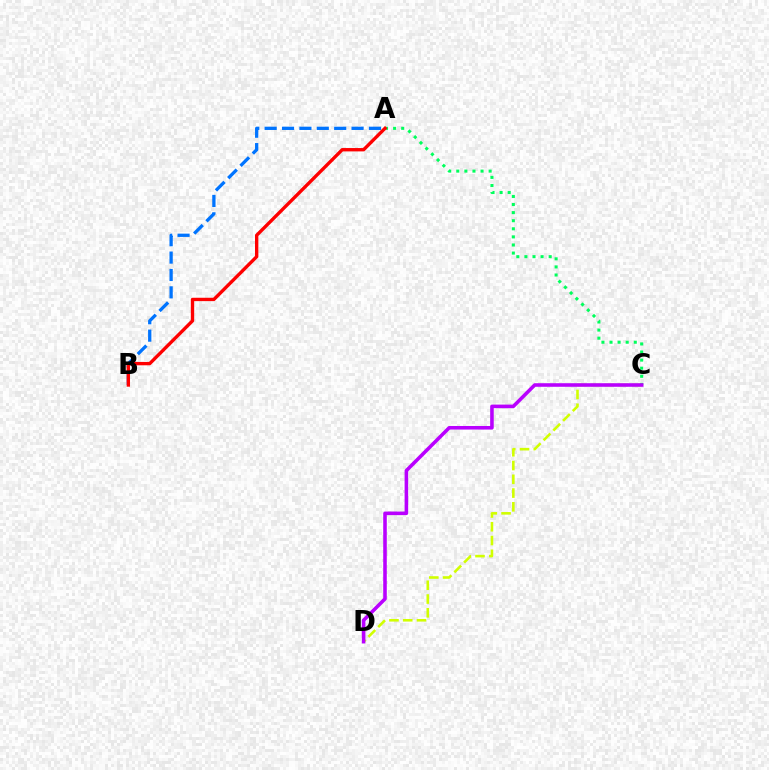{('A', 'C'): [{'color': '#00ff5c', 'line_style': 'dotted', 'thickness': 2.2}], ('A', 'B'): [{'color': '#0074ff', 'line_style': 'dashed', 'thickness': 2.36}, {'color': '#ff0000', 'line_style': 'solid', 'thickness': 2.42}], ('C', 'D'): [{'color': '#d1ff00', 'line_style': 'dashed', 'thickness': 1.87}, {'color': '#b900ff', 'line_style': 'solid', 'thickness': 2.57}]}